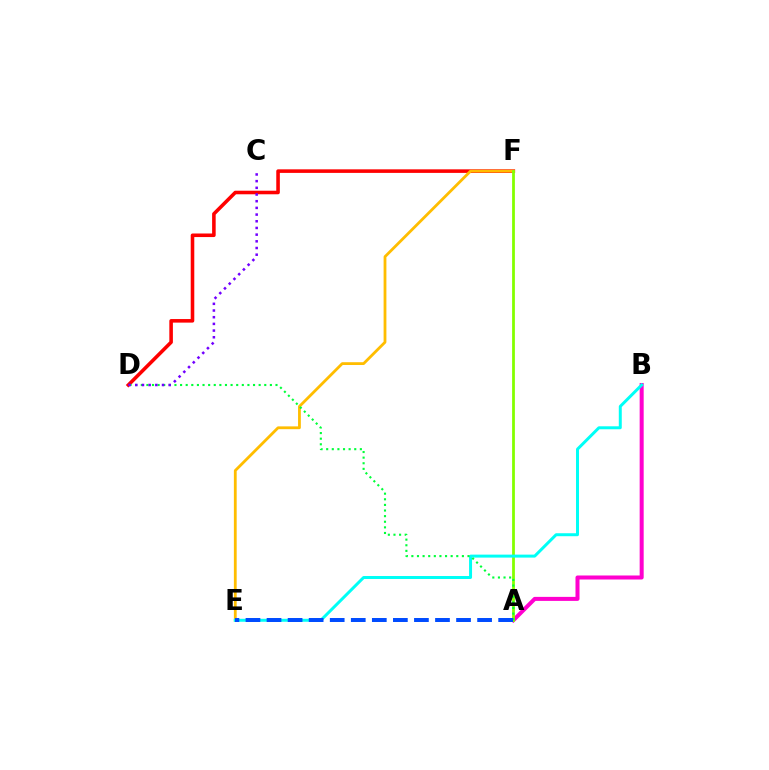{('D', 'F'): [{'color': '#ff0000', 'line_style': 'solid', 'thickness': 2.57}], ('E', 'F'): [{'color': '#ffbd00', 'line_style': 'solid', 'thickness': 2.01}], ('A', 'B'): [{'color': '#ff00cf', 'line_style': 'solid', 'thickness': 2.9}], ('A', 'F'): [{'color': '#84ff00', 'line_style': 'solid', 'thickness': 1.99}], ('B', 'E'): [{'color': '#00fff6', 'line_style': 'solid', 'thickness': 2.14}], ('A', 'D'): [{'color': '#00ff39', 'line_style': 'dotted', 'thickness': 1.52}], ('C', 'D'): [{'color': '#7200ff', 'line_style': 'dotted', 'thickness': 1.82}], ('A', 'E'): [{'color': '#004bff', 'line_style': 'dashed', 'thickness': 2.86}]}